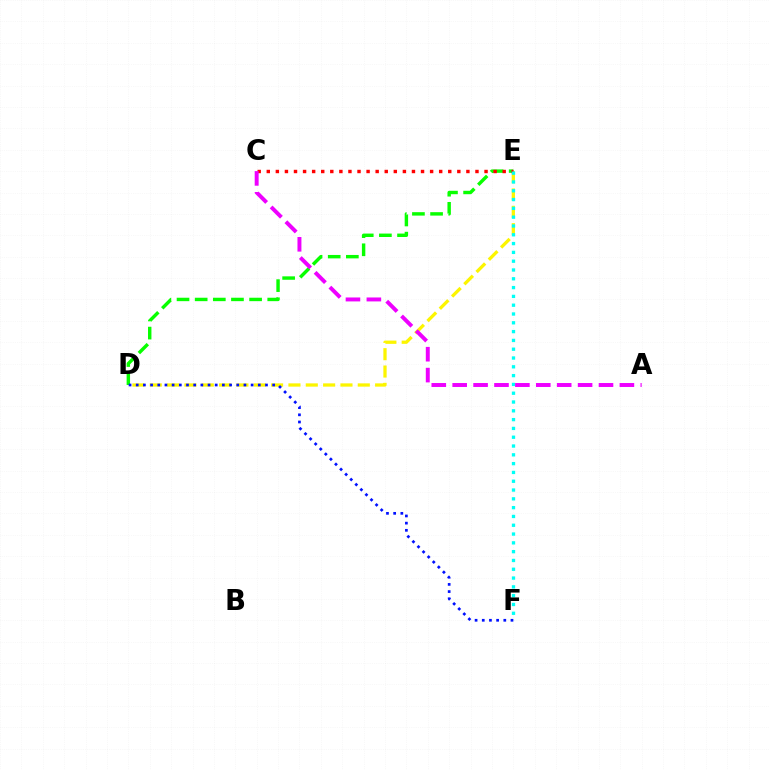{('D', 'E'): [{'color': '#fcf500', 'line_style': 'dashed', 'thickness': 2.36}, {'color': '#08ff00', 'line_style': 'dashed', 'thickness': 2.46}], ('C', 'E'): [{'color': '#ff0000', 'line_style': 'dotted', 'thickness': 2.47}], ('E', 'F'): [{'color': '#00fff6', 'line_style': 'dotted', 'thickness': 2.39}], ('D', 'F'): [{'color': '#0010ff', 'line_style': 'dotted', 'thickness': 1.95}], ('A', 'C'): [{'color': '#ee00ff', 'line_style': 'dashed', 'thickness': 2.84}]}